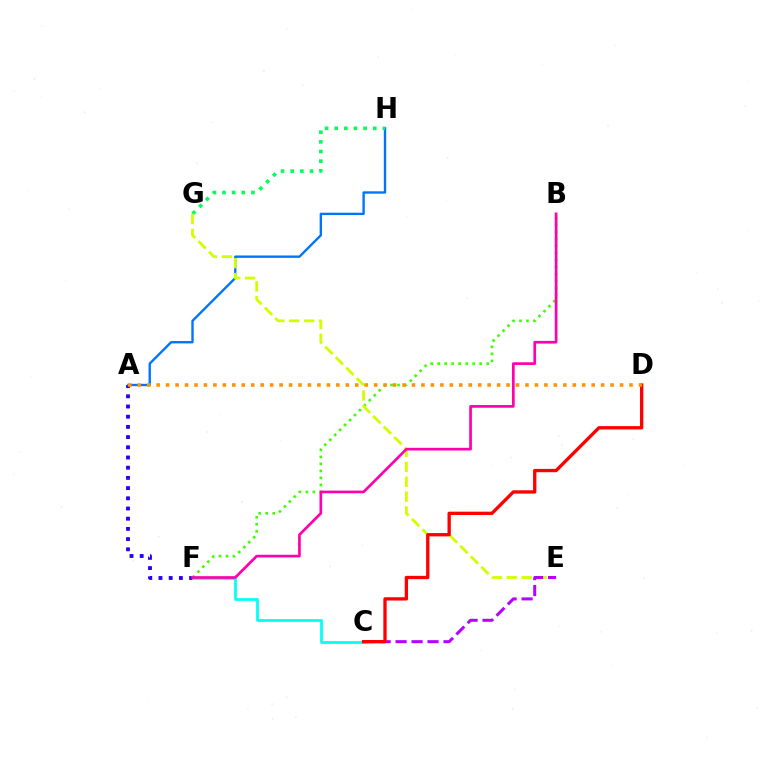{('A', 'F'): [{'color': '#2500ff', 'line_style': 'dotted', 'thickness': 2.77}], ('A', 'H'): [{'color': '#0074ff', 'line_style': 'solid', 'thickness': 1.71}], ('G', 'H'): [{'color': '#00ff5c', 'line_style': 'dotted', 'thickness': 2.62}], ('B', 'F'): [{'color': '#3dff00', 'line_style': 'dotted', 'thickness': 1.9}, {'color': '#ff00ac', 'line_style': 'solid', 'thickness': 1.94}], ('E', 'G'): [{'color': '#d1ff00', 'line_style': 'dashed', 'thickness': 2.02}], ('C', 'E'): [{'color': '#b900ff', 'line_style': 'dashed', 'thickness': 2.17}], ('C', 'F'): [{'color': '#00fff6', 'line_style': 'solid', 'thickness': 1.96}], ('C', 'D'): [{'color': '#ff0000', 'line_style': 'solid', 'thickness': 2.38}], ('A', 'D'): [{'color': '#ff9400', 'line_style': 'dotted', 'thickness': 2.57}]}